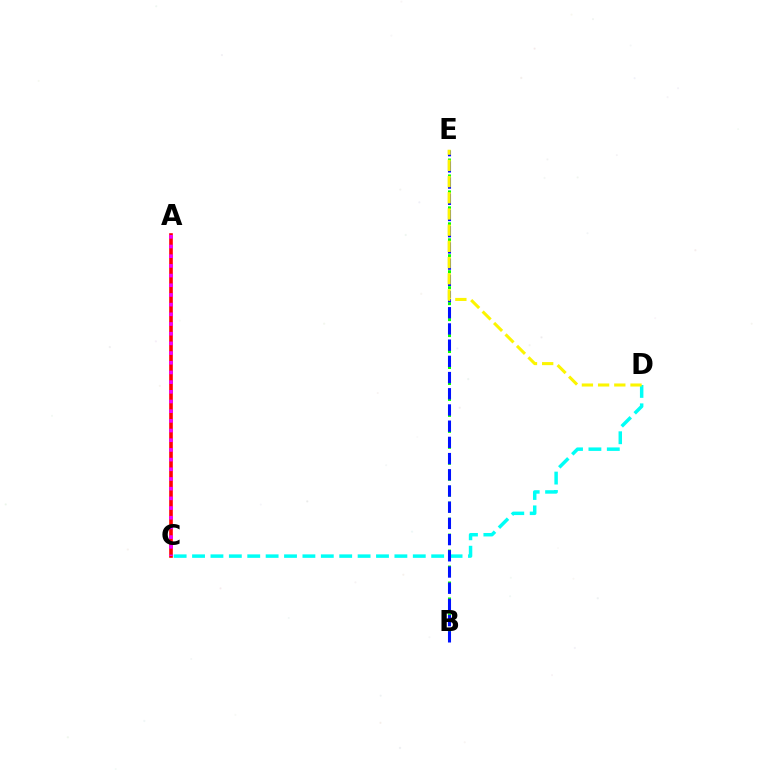{('A', 'C'): [{'color': '#ff0000', 'line_style': 'solid', 'thickness': 2.61}, {'color': '#ee00ff', 'line_style': 'dotted', 'thickness': 2.63}], ('B', 'E'): [{'color': '#08ff00', 'line_style': 'dotted', 'thickness': 2.17}, {'color': '#0010ff', 'line_style': 'dashed', 'thickness': 2.2}], ('C', 'D'): [{'color': '#00fff6', 'line_style': 'dashed', 'thickness': 2.5}], ('D', 'E'): [{'color': '#fcf500', 'line_style': 'dashed', 'thickness': 2.2}]}